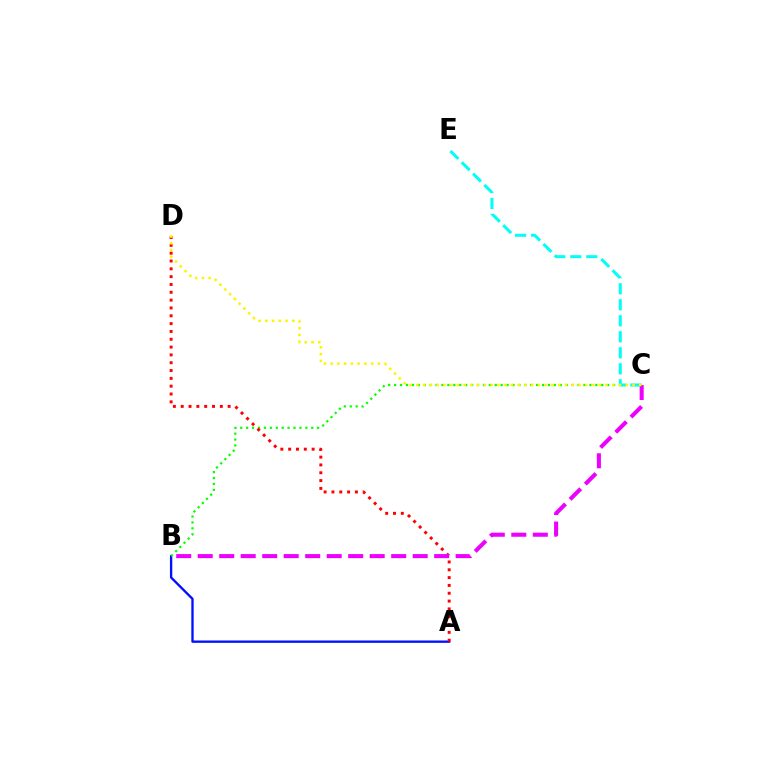{('A', 'B'): [{'color': '#0010ff', 'line_style': 'solid', 'thickness': 1.69}], ('B', 'C'): [{'color': '#08ff00', 'line_style': 'dotted', 'thickness': 1.61}, {'color': '#ee00ff', 'line_style': 'dashed', 'thickness': 2.92}], ('C', 'E'): [{'color': '#00fff6', 'line_style': 'dashed', 'thickness': 2.17}], ('A', 'D'): [{'color': '#ff0000', 'line_style': 'dotted', 'thickness': 2.13}], ('C', 'D'): [{'color': '#fcf500', 'line_style': 'dotted', 'thickness': 1.84}]}